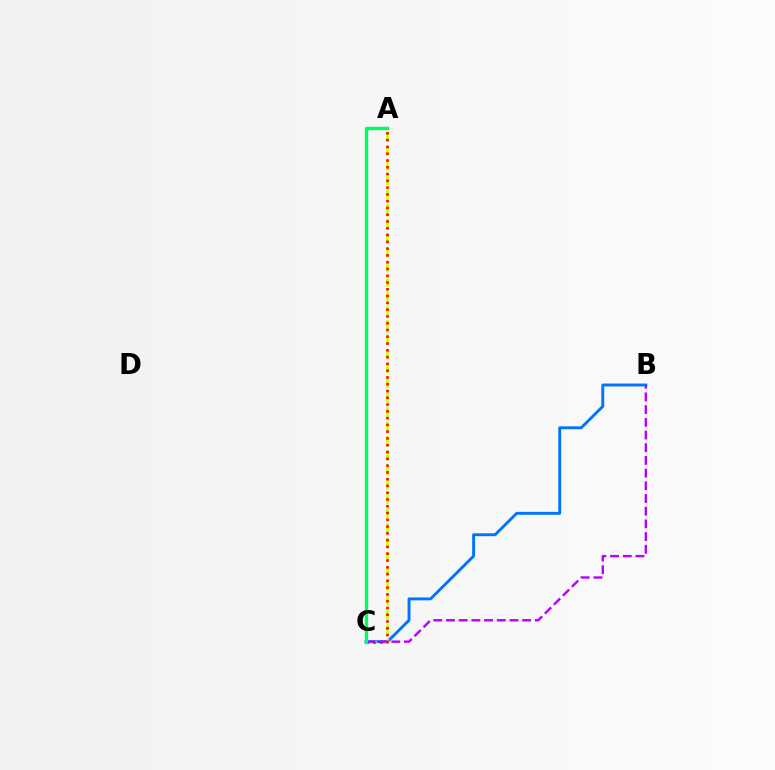{('B', 'C'): [{'color': '#0074ff', 'line_style': 'solid', 'thickness': 2.1}, {'color': '#b900ff', 'line_style': 'dashed', 'thickness': 1.72}], ('A', 'C'): [{'color': '#d1ff00', 'line_style': 'dashed', 'thickness': 1.97}, {'color': '#ff0000', 'line_style': 'dotted', 'thickness': 1.84}, {'color': '#00ff5c', 'line_style': 'solid', 'thickness': 2.43}]}